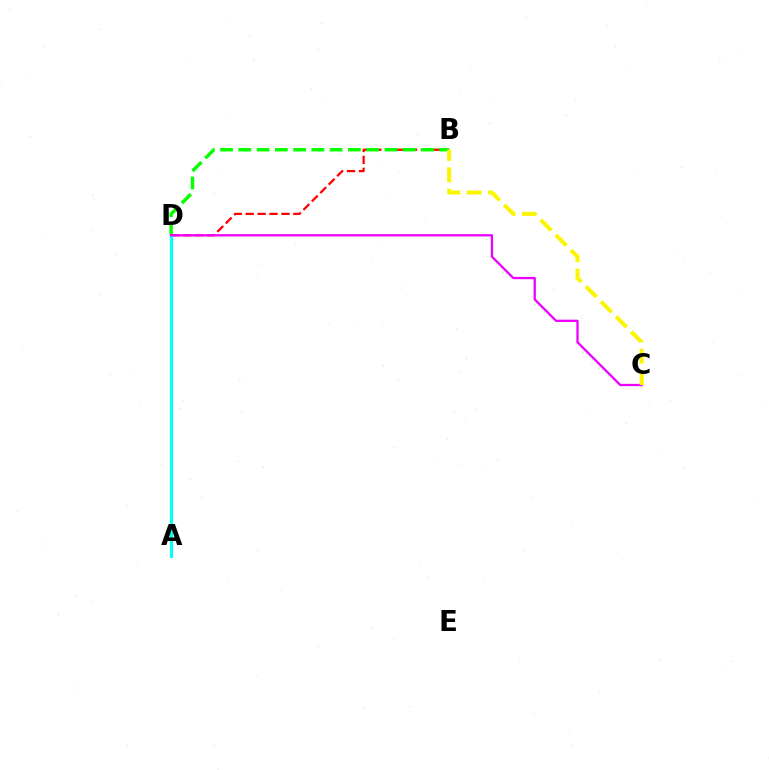{('B', 'D'): [{'color': '#ff0000', 'line_style': 'dashed', 'thickness': 1.62}, {'color': '#08ff00', 'line_style': 'dashed', 'thickness': 2.48}], ('A', 'D'): [{'color': '#0010ff', 'line_style': 'dotted', 'thickness': 1.87}, {'color': '#00fff6', 'line_style': 'solid', 'thickness': 2.22}], ('C', 'D'): [{'color': '#ee00ff', 'line_style': 'solid', 'thickness': 1.65}], ('B', 'C'): [{'color': '#fcf500', 'line_style': 'dashed', 'thickness': 2.9}]}